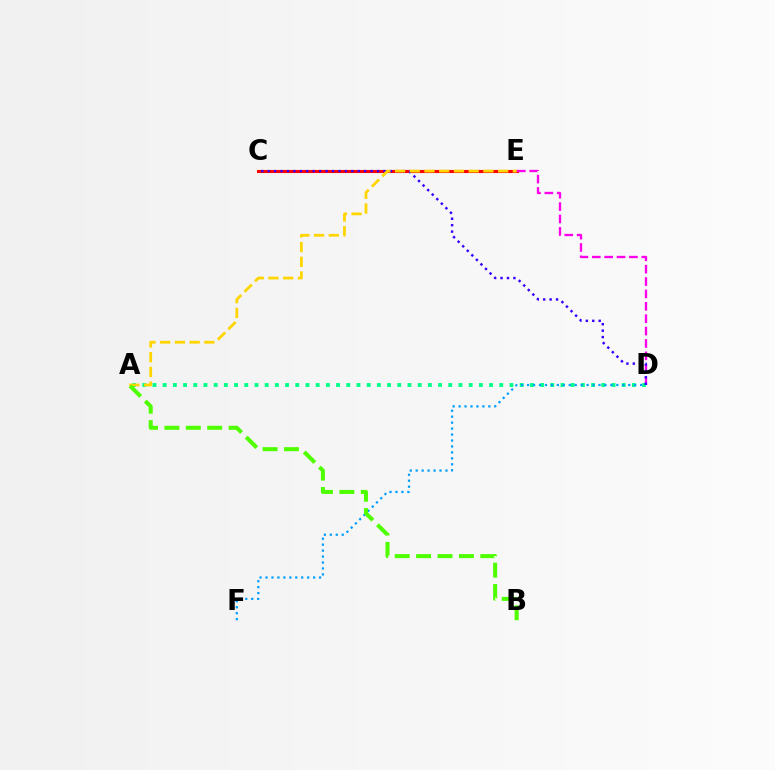{('C', 'E'): [{'color': '#ff0000', 'line_style': 'solid', 'thickness': 2.22}], ('D', 'E'): [{'color': '#ff00ed', 'line_style': 'dashed', 'thickness': 1.68}], ('A', 'D'): [{'color': '#00ff86', 'line_style': 'dotted', 'thickness': 2.77}], ('D', 'F'): [{'color': '#009eff', 'line_style': 'dotted', 'thickness': 1.62}], ('C', 'D'): [{'color': '#3700ff', 'line_style': 'dotted', 'thickness': 1.75}], ('A', 'E'): [{'color': '#ffd500', 'line_style': 'dashed', 'thickness': 2.0}], ('A', 'B'): [{'color': '#4fff00', 'line_style': 'dashed', 'thickness': 2.91}]}